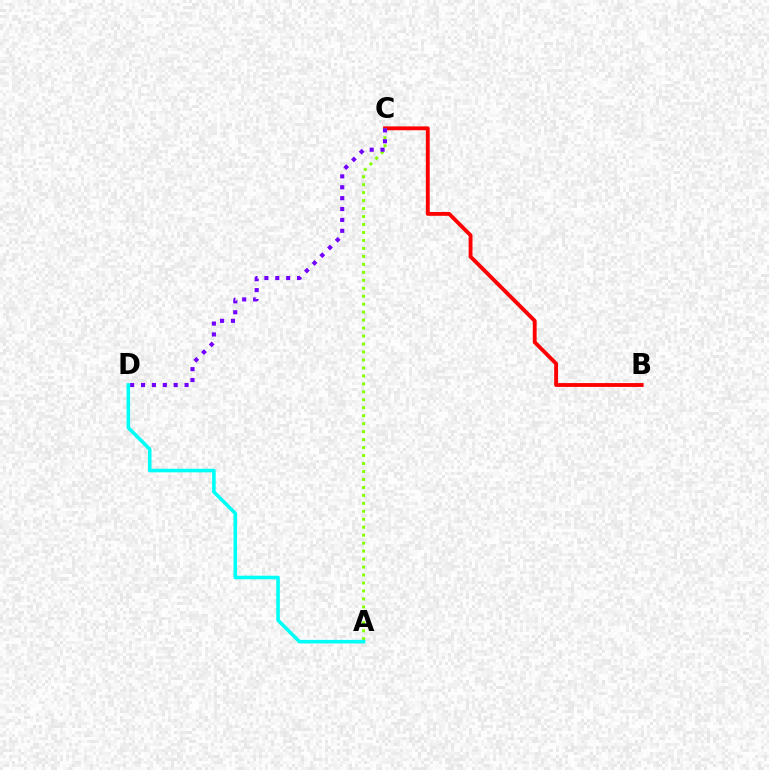{('B', 'C'): [{'color': '#ff0000', 'line_style': 'solid', 'thickness': 2.78}], ('A', 'C'): [{'color': '#84ff00', 'line_style': 'dotted', 'thickness': 2.16}], ('C', 'D'): [{'color': '#7200ff', 'line_style': 'dotted', 'thickness': 2.96}], ('A', 'D'): [{'color': '#00fff6', 'line_style': 'solid', 'thickness': 2.57}]}